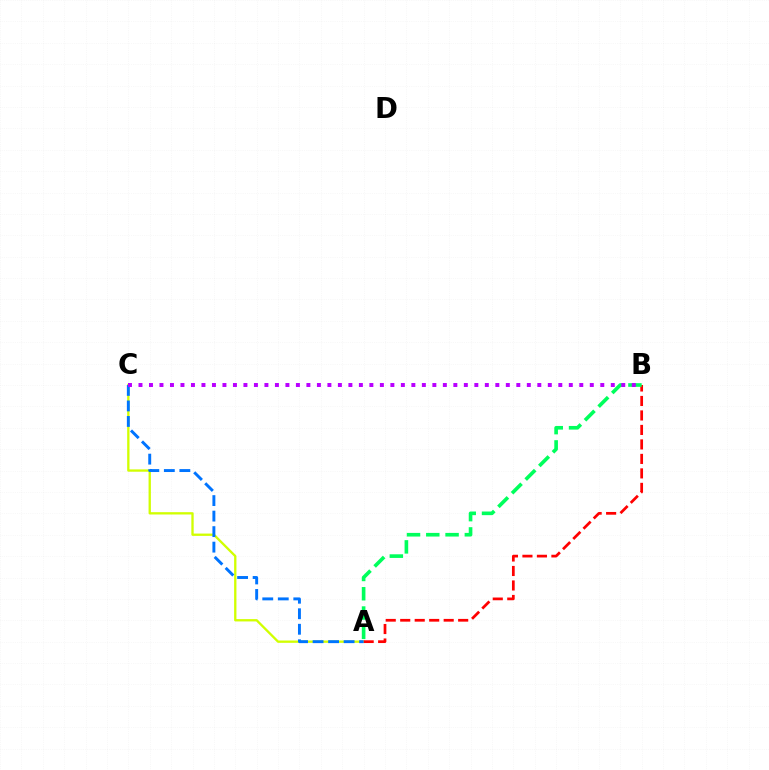{('A', 'C'): [{'color': '#d1ff00', 'line_style': 'solid', 'thickness': 1.67}, {'color': '#0074ff', 'line_style': 'dashed', 'thickness': 2.11}], ('A', 'B'): [{'color': '#ff0000', 'line_style': 'dashed', 'thickness': 1.97}, {'color': '#00ff5c', 'line_style': 'dashed', 'thickness': 2.62}], ('B', 'C'): [{'color': '#b900ff', 'line_style': 'dotted', 'thickness': 2.85}]}